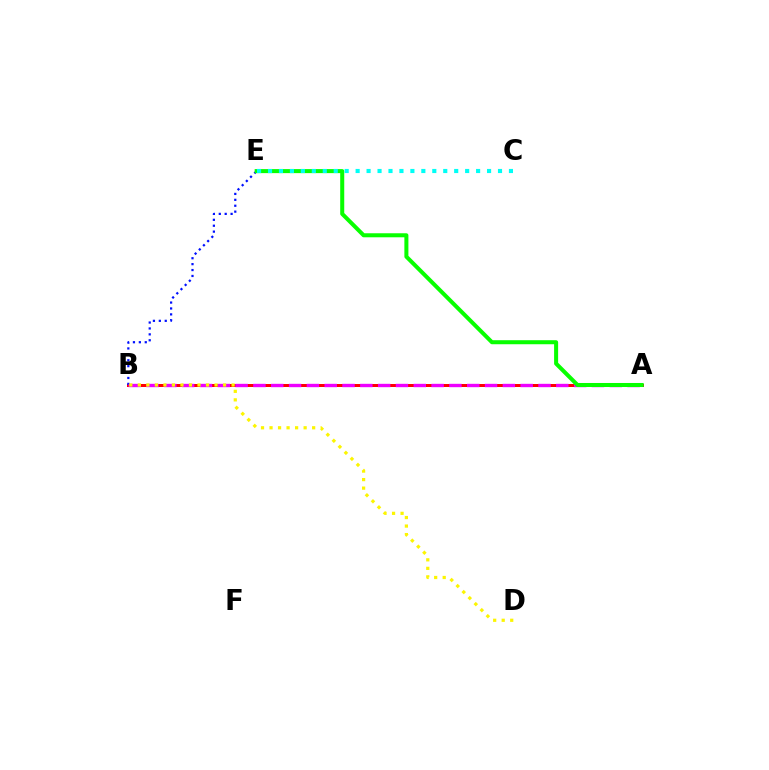{('A', 'B'): [{'color': '#ff0000', 'line_style': 'solid', 'thickness': 2.15}, {'color': '#ee00ff', 'line_style': 'dashed', 'thickness': 2.42}], ('B', 'E'): [{'color': '#0010ff', 'line_style': 'dotted', 'thickness': 1.61}], ('B', 'D'): [{'color': '#fcf500', 'line_style': 'dotted', 'thickness': 2.32}], ('A', 'E'): [{'color': '#08ff00', 'line_style': 'solid', 'thickness': 2.9}], ('C', 'E'): [{'color': '#00fff6', 'line_style': 'dotted', 'thickness': 2.98}]}